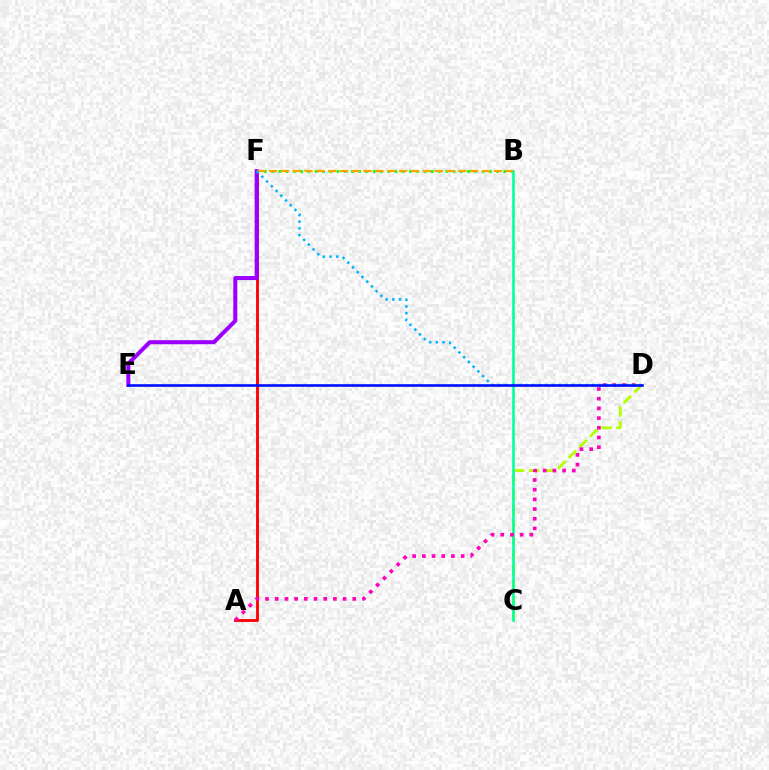{('B', 'F'): [{'color': '#08ff00', 'line_style': 'dotted', 'thickness': 1.97}, {'color': '#ffa500', 'line_style': 'dashed', 'thickness': 1.61}], ('C', 'D'): [{'color': '#b3ff00', 'line_style': 'dashed', 'thickness': 2.04}], ('A', 'F'): [{'color': '#ff0000', 'line_style': 'solid', 'thickness': 2.05}], ('B', 'C'): [{'color': '#00ff9d', 'line_style': 'solid', 'thickness': 1.84}], ('A', 'D'): [{'color': '#ff00bd', 'line_style': 'dotted', 'thickness': 2.63}], ('E', 'F'): [{'color': '#9b00ff', 'line_style': 'solid', 'thickness': 2.9}], ('D', 'F'): [{'color': '#00b5ff', 'line_style': 'dotted', 'thickness': 1.82}], ('D', 'E'): [{'color': '#0010ff', 'line_style': 'solid', 'thickness': 1.88}]}